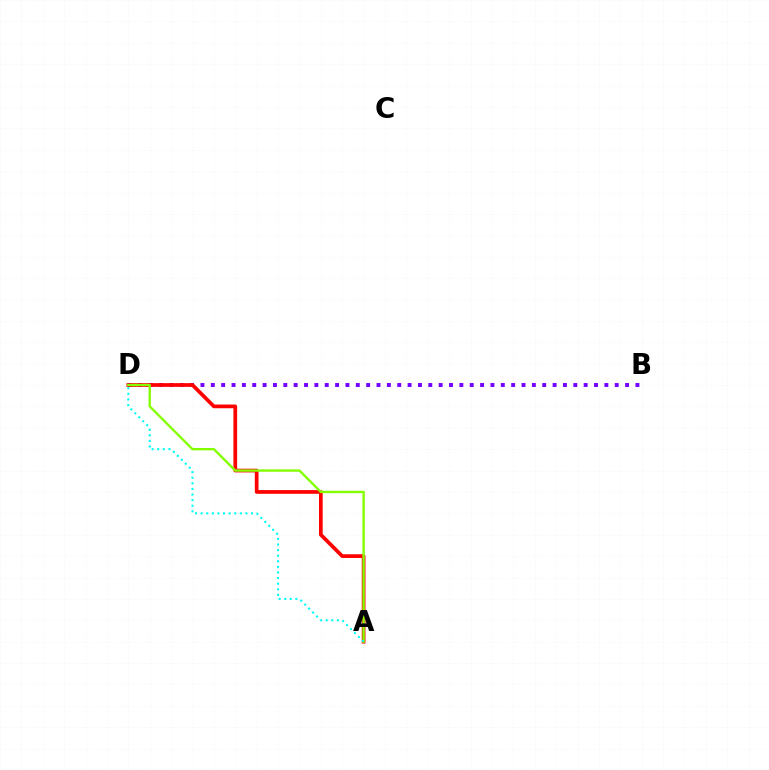{('B', 'D'): [{'color': '#7200ff', 'line_style': 'dotted', 'thickness': 2.81}], ('A', 'D'): [{'color': '#ff0000', 'line_style': 'solid', 'thickness': 2.67}, {'color': '#84ff00', 'line_style': 'solid', 'thickness': 1.72}, {'color': '#00fff6', 'line_style': 'dotted', 'thickness': 1.52}]}